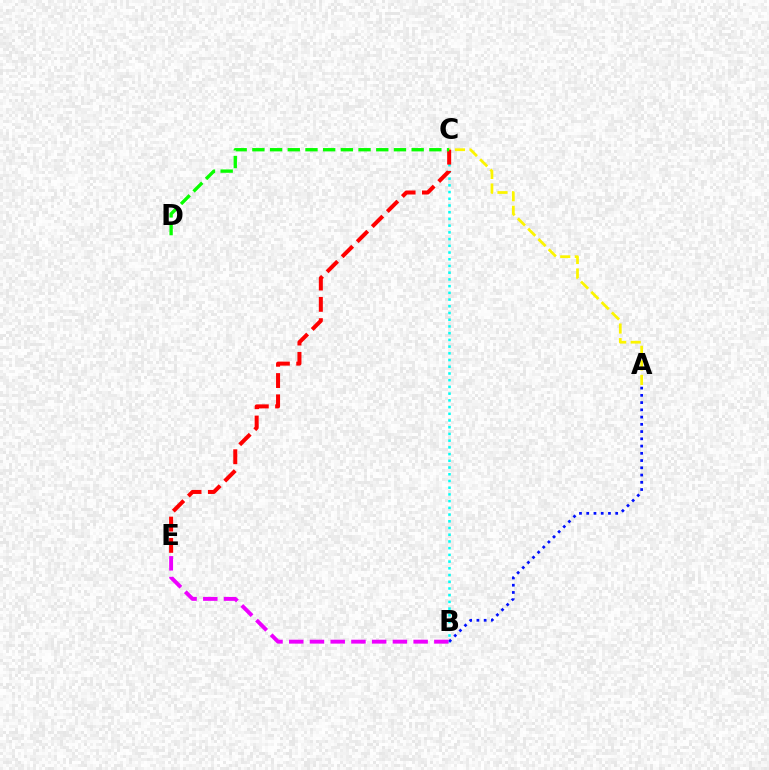{('B', 'C'): [{'color': '#00fff6', 'line_style': 'dotted', 'thickness': 1.83}], ('A', 'C'): [{'color': '#fcf500', 'line_style': 'dashed', 'thickness': 1.98}], ('C', 'E'): [{'color': '#ff0000', 'line_style': 'dashed', 'thickness': 2.89}], ('C', 'D'): [{'color': '#08ff00', 'line_style': 'dashed', 'thickness': 2.4}], ('A', 'B'): [{'color': '#0010ff', 'line_style': 'dotted', 'thickness': 1.97}], ('B', 'E'): [{'color': '#ee00ff', 'line_style': 'dashed', 'thickness': 2.82}]}